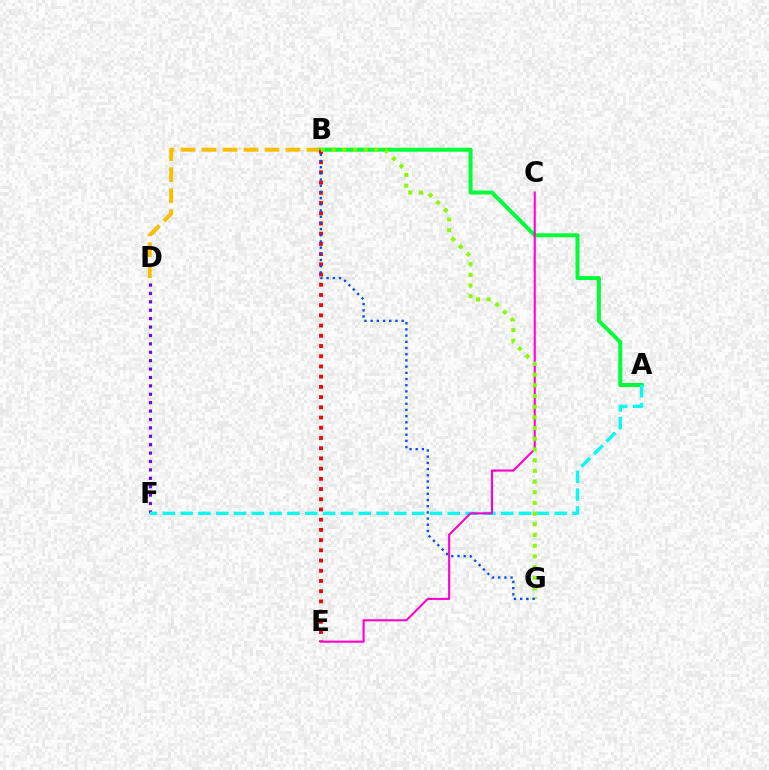{('B', 'D'): [{'color': '#ffbd00', 'line_style': 'dashed', 'thickness': 2.85}], ('A', 'B'): [{'color': '#00ff39', 'line_style': 'solid', 'thickness': 2.88}], ('D', 'F'): [{'color': '#7200ff', 'line_style': 'dotted', 'thickness': 2.28}], ('A', 'F'): [{'color': '#00fff6', 'line_style': 'dashed', 'thickness': 2.42}], ('B', 'E'): [{'color': '#ff0000', 'line_style': 'dotted', 'thickness': 2.78}], ('C', 'E'): [{'color': '#ff00cf', 'line_style': 'solid', 'thickness': 1.52}], ('B', 'G'): [{'color': '#84ff00', 'line_style': 'dotted', 'thickness': 2.9}, {'color': '#004bff', 'line_style': 'dotted', 'thickness': 1.68}]}